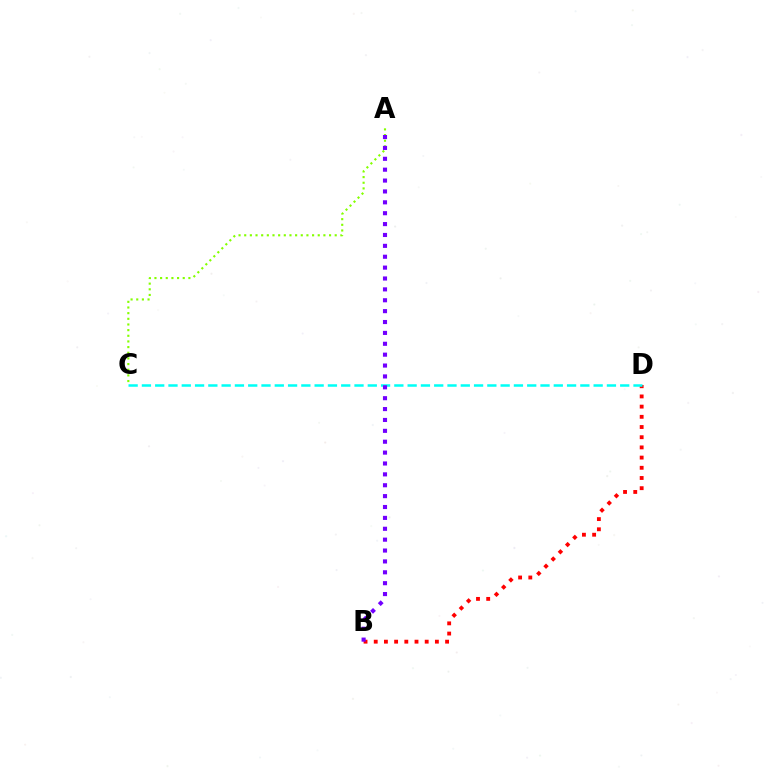{('B', 'D'): [{'color': '#ff0000', 'line_style': 'dotted', 'thickness': 2.77}], ('C', 'D'): [{'color': '#00fff6', 'line_style': 'dashed', 'thickness': 1.8}], ('A', 'C'): [{'color': '#84ff00', 'line_style': 'dotted', 'thickness': 1.54}], ('A', 'B'): [{'color': '#7200ff', 'line_style': 'dotted', 'thickness': 2.96}]}